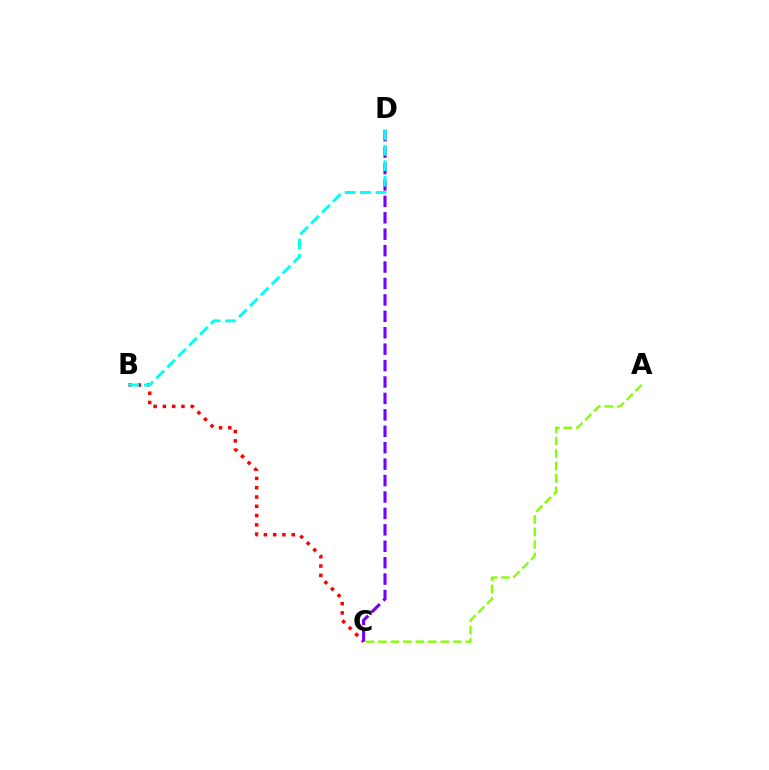{('B', 'C'): [{'color': '#ff0000', 'line_style': 'dotted', 'thickness': 2.52}], ('C', 'D'): [{'color': '#7200ff', 'line_style': 'dashed', 'thickness': 2.23}], ('B', 'D'): [{'color': '#00fff6', 'line_style': 'dashed', 'thickness': 2.1}], ('A', 'C'): [{'color': '#84ff00', 'line_style': 'dashed', 'thickness': 1.69}]}